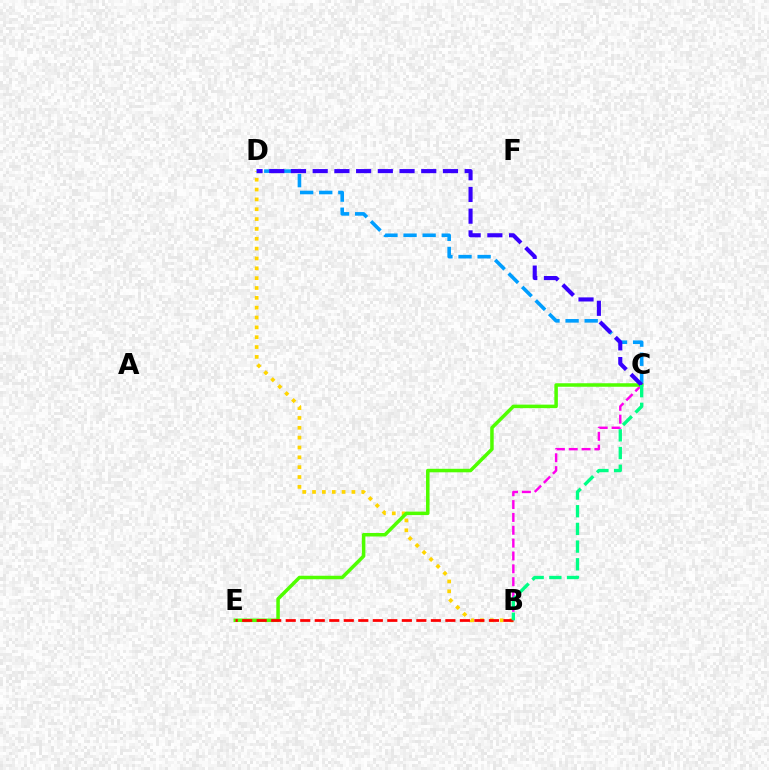{('B', 'D'): [{'color': '#ffd500', 'line_style': 'dotted', 'thickness': 2.67}], ('C', 'D'): [{'color': '#009eff', 'line_style': 'dashed', 'thickness': 2.59}, {'color': '#3700ff', 'line_style': 'dashed', 'thickness': 2.95}], ('B', 'C'): [{'color': '#ff00ed', 'line_style': 'dashed', 'thickness': 1.75}, {'color': '#00ff86', 'line_style': 'dashed', 'thickness': 2.4}], ('C', 'E'): [{'color': '#4fff00', 'line_style': 'solid', 'thickness': 2.53}], ('B', 'E'): [{'color': '#ff0000', 'line_style': 'dashed', 'thickness': 1.97}]}